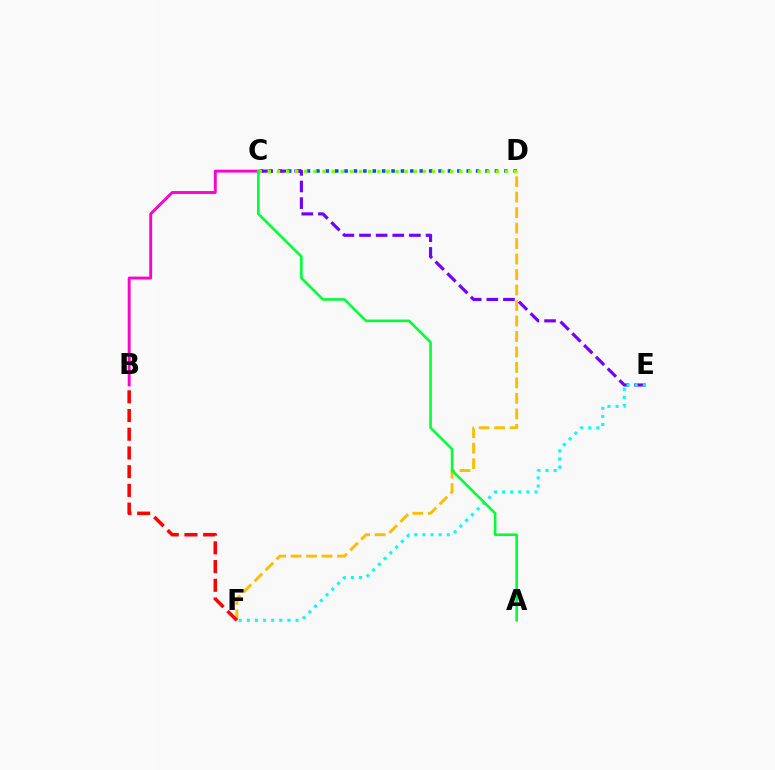{('C', 'D'): [{'color': '#004bff', 'line_style': 'dotted', 'thickness': 2.55}, {'color': '#84ff00', 'line_style': 'dotted', 'thickness': 2.48}], ('B', 'C'): [{'color': '#ff00cf', 'line_style': 'solid', 'thickness': 2.09}], ('D', 'F'): [{'color': '#ffbd00', 'line_style': 'dashed', 'thickness': 2.1}], ('B', 'F'): [{'color': '#ff0000', 'line_style': 'dashed', 'thickness': 2.54}], ('C', 'E'): [{'color': '#7200ff', 'line_style': 'dashed', 'thickness': 2.26}], ('E', 'F'): [{'color': '#00fff6', 'line_style': 'dotted', 'thickness': 2.2}], ('A', 'C'): [{'color': '#00ff39', 'line_style': 'solid', 'thickness': 1.88}]}